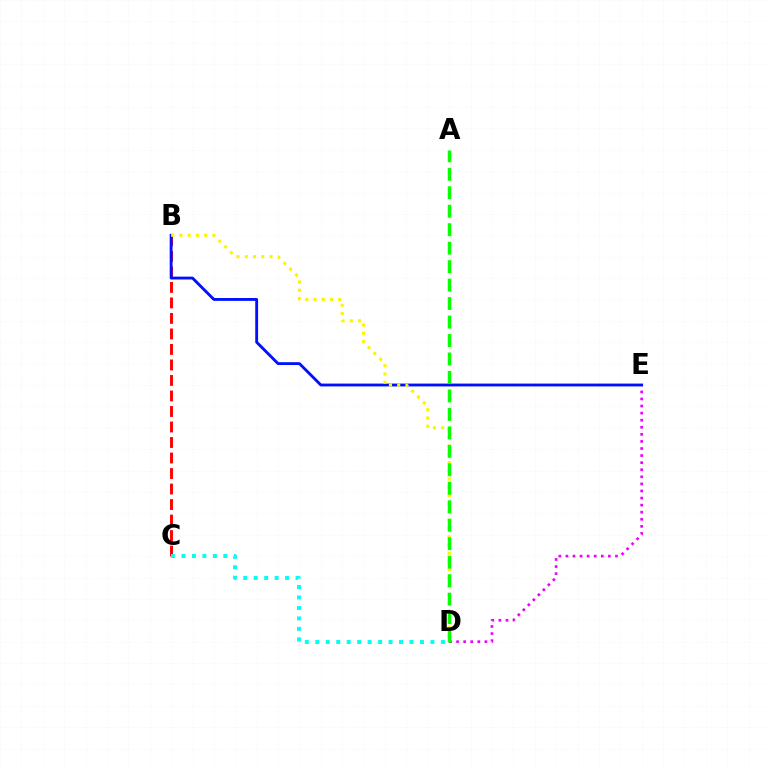{('B', 'C'): [{'color': '#ff0000', 'line_style': 'dashed', 'thickness': 2.11}], ('D', 'E'): [{'color': '#ee00ff', 'line_style': 'dotted', 'thickness': 1.92}], ('B', 'E'): [{'color': '#0010ff', 'line_style': 'solid', 'thickness': 2.05}], ('C', 'D'): [{'color': '#00fff6', 'line_style': 'dotted', 'thickness': 2.84}], ('B', 'D'): [{'color': '#fcf500', 'line_style': 'dotted', 'thickness': 2.24}], ('A', 'D'): [{'color': '#08ff00', 'line_style': 'dashed', 'thickness': 2.51}]}